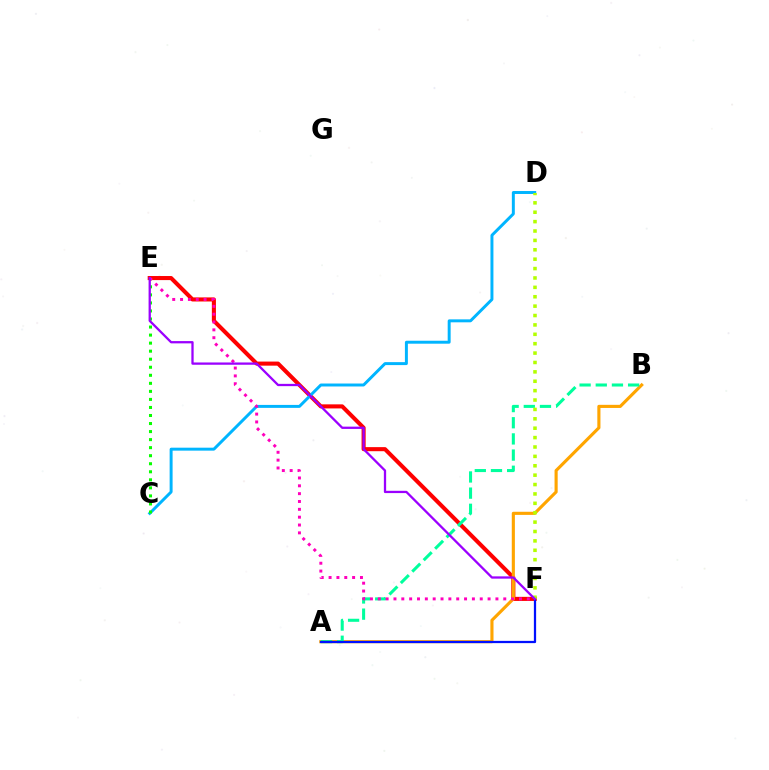{('E', 'F'): [{'color': '#ff0000', 'line_style': 'solid', 'thickness': 2.93}, {'color': '#ff00bd', 'line_style': 'dotted', 'thickness': 2.13}, {'color': '#9b00ff', 'line_style': 'solid', 'thickness': 1.64}], ('C', 'D'): [{'color': '#00b5ff', 'line_style': 'solid', 'thickness': 2.13}], ('C', 'E'): [{'color': '#08ff00', 'line_style': 'dotted', 'thickness': 2.18}], ('A', 'B'): [{'color': '#ffa500', 'line_style': 'solid', 'thickness': 2.25}, {'color': '#00ff9d', 'line_style': 'dashed', 'thickness': 2.2}], ('A', 'F'): [{'color': '#0010ff', 'line_style': 'solid', 'thickness': 1.62}], ('D', 'F'): [{'color': '#b3ff00', 'line_style': 'dotted', 'thickness': 2.55}]}